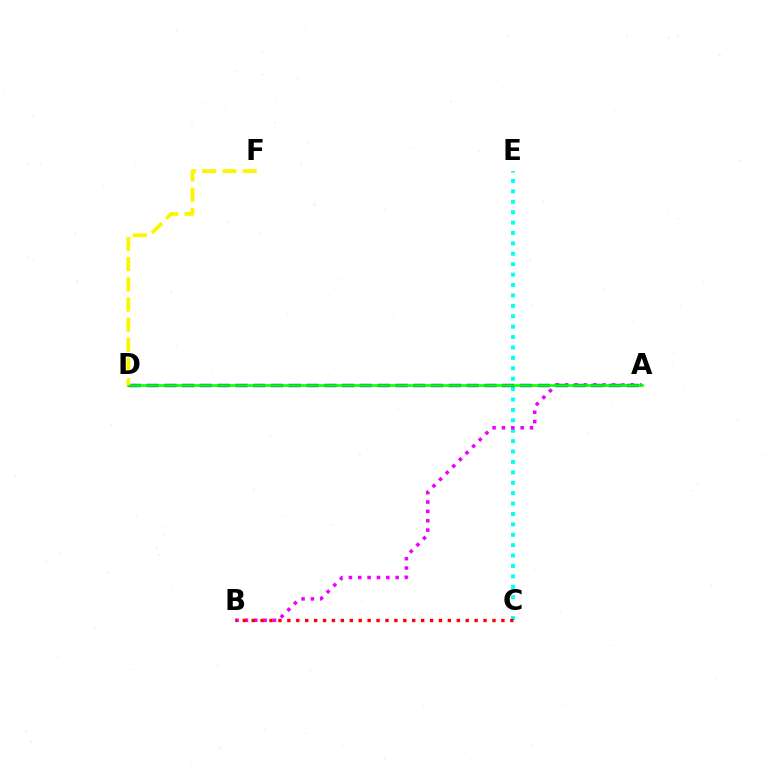{('C', 'E'): [{'color': '#00fff6', 'line_style': 'dotted', 'thickness': 2.83}], ('A', 'B'): [{'color': '#ee00ff', 'line_style': 'dotted', 'thickness': 2.54}], ('A', 'D'): [{'color': '#0010ff', 'line_style': 'dashed', 'thickness': 2.42}, {'color': '#08ff00', 'line_style': 'solid', 'thickness': 1.89}], ('D', 'F'): [{'color': '#fcf500', 'line_style': 'dashed', 'thickness': 2.74}], ('B', 'C'): [{'color': '#ff0000', 'line_style': 'dotted', 'thickness': 2.42}]}